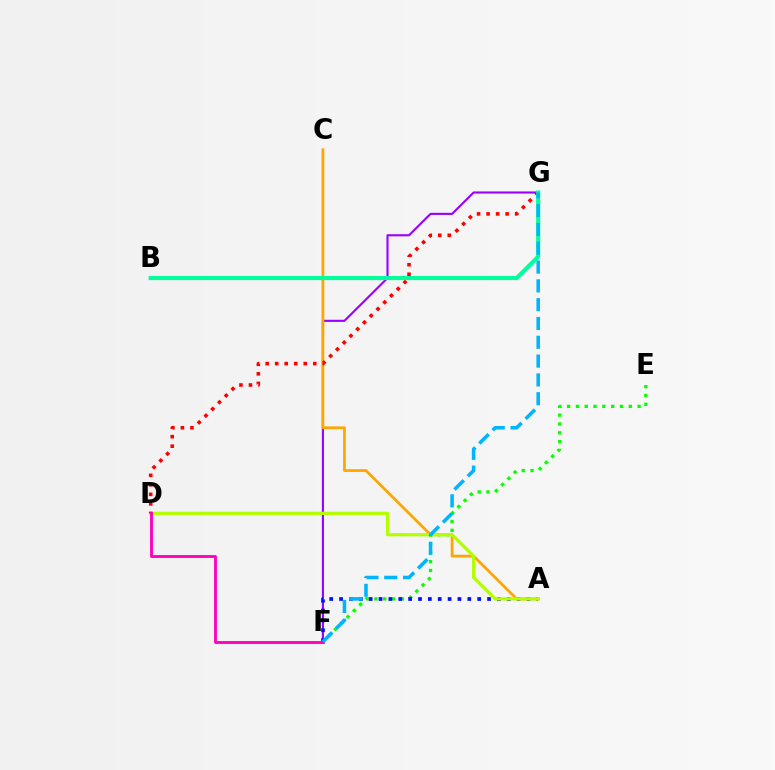{('F', 'G'): [{'color': '#9b00ff', 'line_style': 'solid', 'thickness': 1.52}, {'color': '#00b5ff', 'line_style': 'dashed', 'thickness': 2.56}], ('E', 'F'): [{'color': '#08ff00', 'line_style': 'dotted', 'thickness': 2.39}], ('A', 'F'): [{'color': '#0010ff', 'line_style': 'dotted', 'thickness': 2.68}], ('A', 'C'): [{'color': '#ffa500', 'line_style': 'solid', 'thickness': 1.98}], ('A', 'D'): [{'color': '#b3ff00', 'line_style': 'solid', 'thickness': 2.32}], ('D', 'G'): [{'color': '#ff0000', 'line_style': 'dotted', 'thickness': 2.59}], ('D', 'F'): [{'color': '#ff00bd', 'line_style': 'solid', 'thickness': 2.07}], ('B', 'G'): [{'color': '#00ff9d', 'line_style': 'solid', 'thickness': 2.95}]}